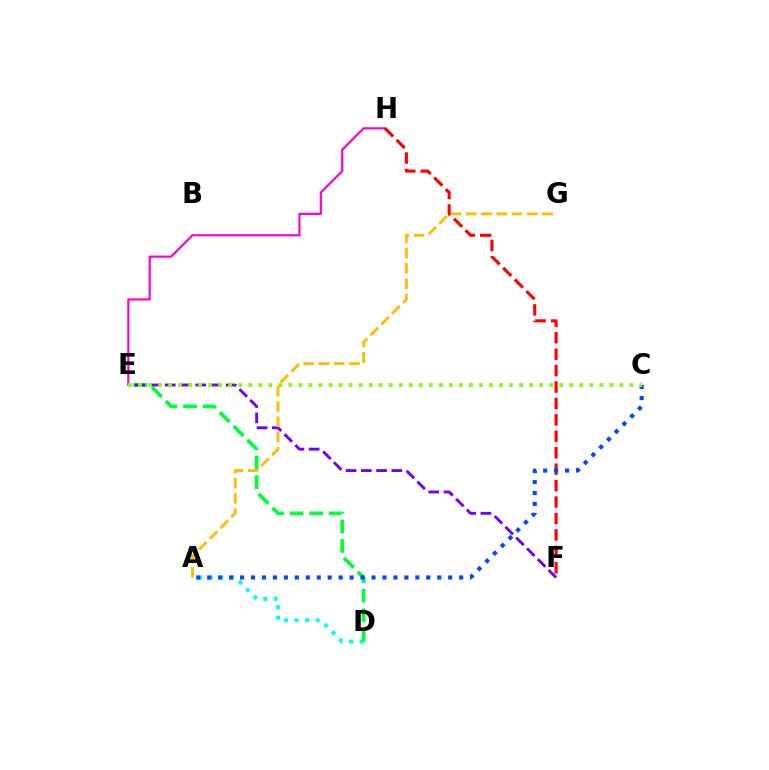{('E', 'H'): [{'color': '#ff00cf', 'line_style': 'solid', 'thickness': 1.57}], ('F', 'H'): [{'color': '#ff0000', 'line_style': 'dashed', 'thickness': 2.23}], ('A', 'D'): [{'color': '#00fff6', 'line_style': 'dotted', 'thickness': 2.87}], ('D', 'E'): [{'color': '#00ff39', 'line_style': 'dashed', 'thickness': 2.66}], ('E', 'F'): [{'color': '#7200ff', 'line_style': 'dashed', 'thickness': 2.07}], ('A', 'C'): [{'color': '#004bff', 'line_style': 'dotted', 'thickness': 2.98}], ('A', 'G'): [{'color': '#ffbd00', 'line_style': 'dashed', 'thickness': 2.07}], ('C', 'E'): [{'color': '#84ff00', 'line_style': 'dotted', 'thickness': 2.73}]}